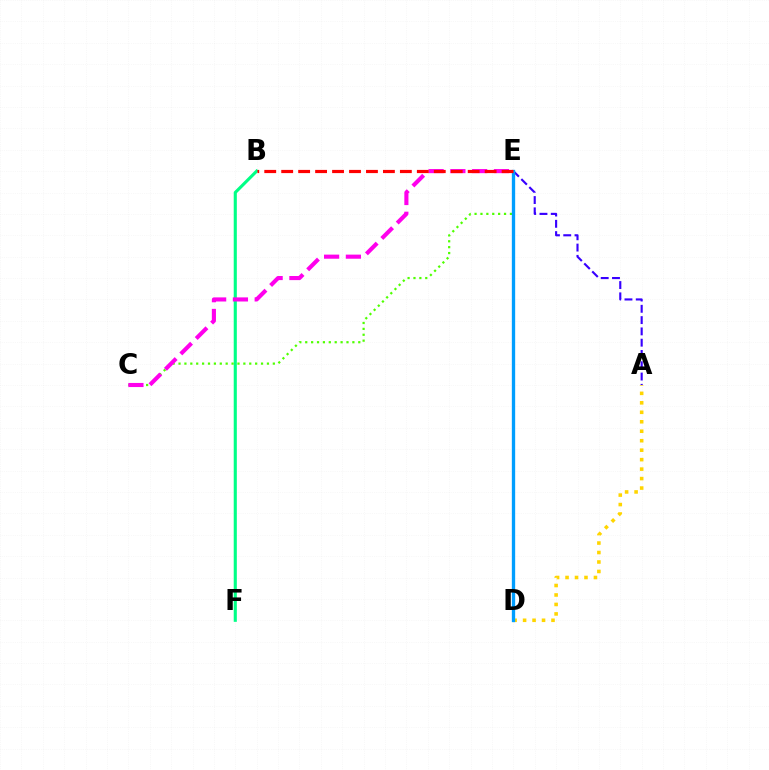{('B', 'F'): [{'color': '#00ff86', 'line_style': 'solid', 'thickness': 2.24}], ('C', 'E'): [{'color': '#4fff00', 'line_style': 'dotted', 'thickness': 1.6}, {'color': '#ff00ed', 'line_style': 'dashed', 'thickness': 2.96}], ('A', 'E'): [{'color': '#3700ff', 'line_style': 'dashed', 'thickness': 1.53}], ('A', 'D'): [{'color': '#ffd500', 'line_style': 'dotted', 'thickness': 2.57}], ('D', 'E'): [{'color': '#009eff', 'line_style': 'solid', 'thickness': 2.39}], ('B', 'E'): [{'color': '#ff0000', 'line_style': 'dashed', 'thickness': 2.3}]}